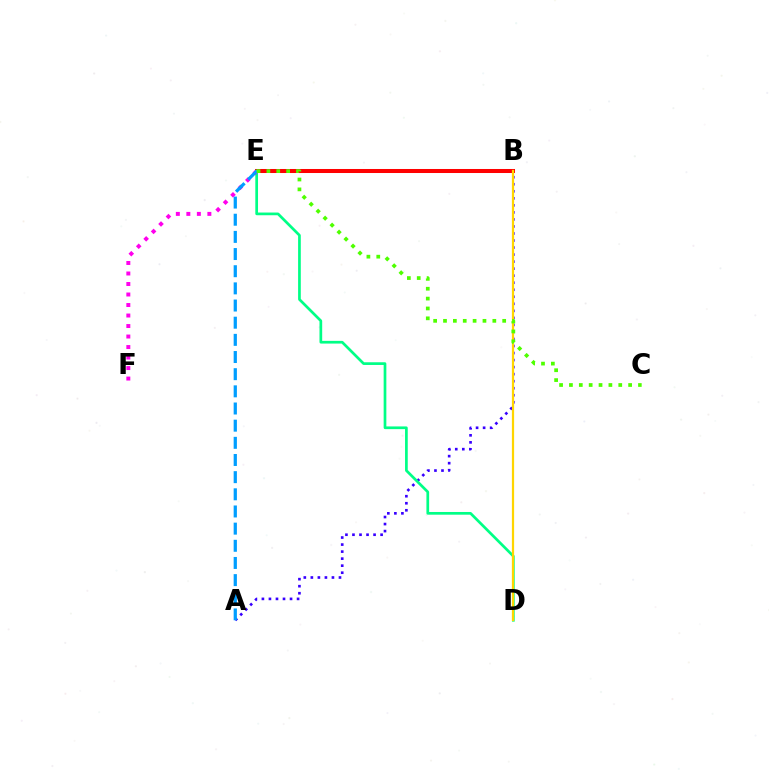{('A', 'B'): [{'color': '#3700ff', 'line_style': 'dotted', 'thickness': 1.91}], ('B', 'E'): [{'color': '#ff0000', 'line_style': 'solid', 'thickness': 2.9}], ('D', 'E'): [{'color': '#00ff86', 'line_style': 'solid', 'thickness': 1.95}], ('E', 'F'): [{'color': '#ff00ed', 'line_style': 'dotted', 'thickness': 2.85}], ('A', 'E'): [{'color': '#009eff', 'line_style': 'dashed', 'thickness': 2.33}], ('B', 'D'): [{'color': '#ffd500', 'line_style': 'solid', 'thickness': 1.6}], ('C', 'E'): [{'color': '#4fff00', 'line_style': 'dotted', 'thickness': 2.68}]}